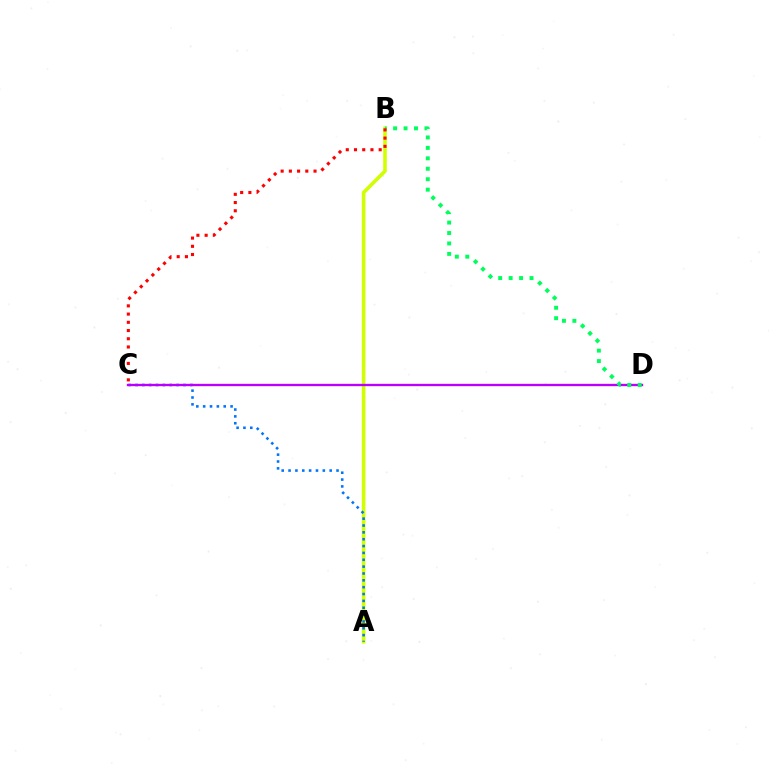{('A', 'B'): [{'color': '#d1ff00', 'line_style': 'solid', 'thickness': 2.58}], ('A', 'C'): [{'color': '#0074ff', 'line_style': 'dotted', 'thickness': 1.86}], ('C', 'D'): [{'color': '#b900ff', 'line_style': 'solid', 'thickness': 1.69}], ('B', 'D'): [{'color': '#00ff5c', 'line_style': 'dotted', 'thickness': 2.84}], ('B', 'C'): [{'color': '#ff0000', 'line_style': 'dotted', 'thickness': 2.23}]}